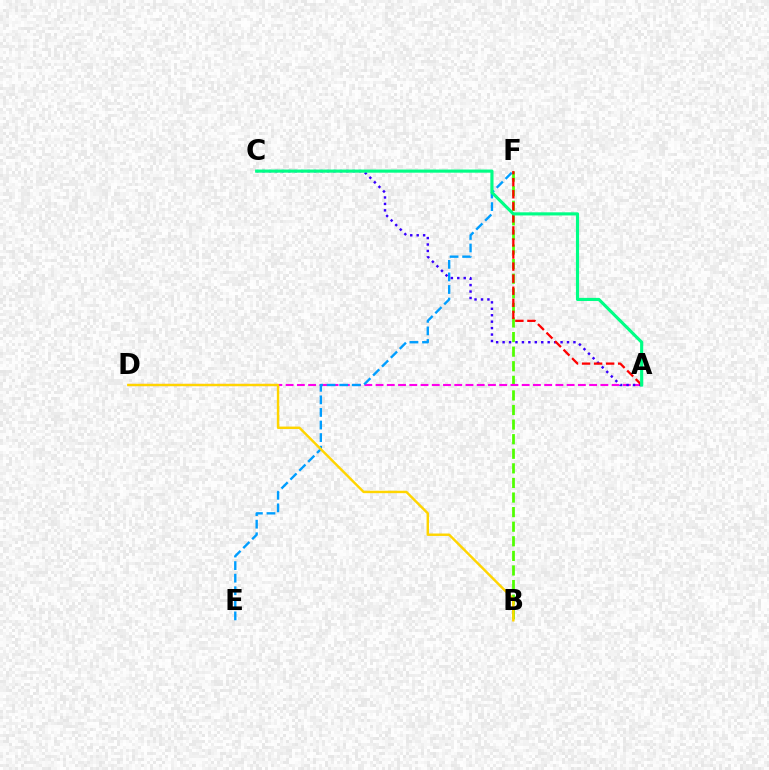{('B', 'F'): [{'color': '#4fff00', 'line_style': 'dashed', 'thickness': 1.98}], ('A', 'D'): [{'color': '#ff00ed', 'line_style': 'dashed', 'thickness': 1.53}], ('E', 'F'): [{'color': '#009eff', 'line_style': 'dashed', 'thickness': 1.71}], ('A', 'C'): [{'color': '#3700ff', 'line_style': 'dotted', 'thickness': 1.75}, {'color': '#00ff86', 'line_style': 'solid', 'thickness': 2.26}], ('B', 'D'): [{'color': '#ffd500', 'line_style': 'solid', 'thickness': 1.75}], ('A', 'F'): [{'color': '#ff0000', 'line_style': 'dashed', 'thickness': 1.64}]}